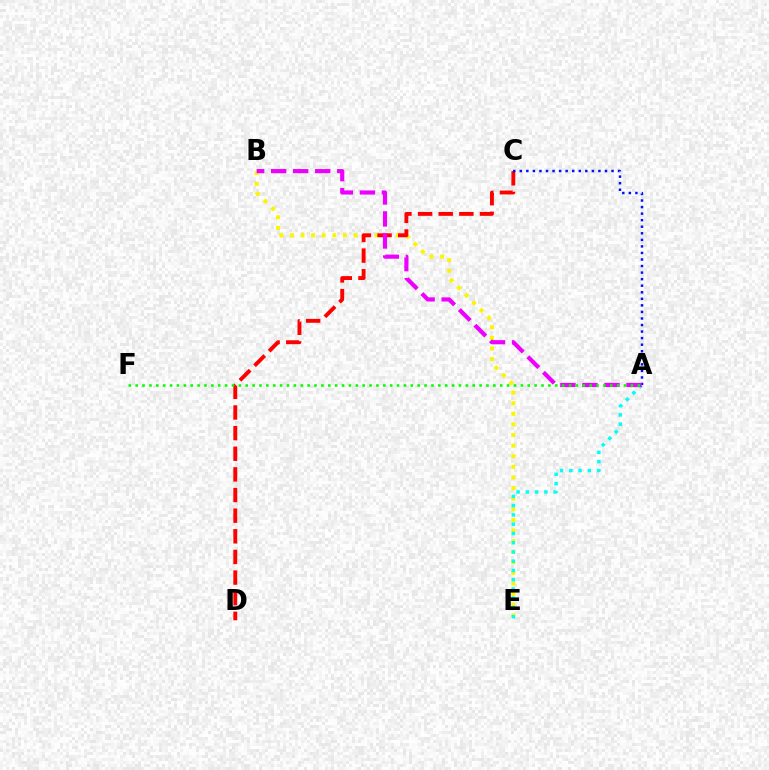{('B', 'E'): [{'color': '#fcf500', 'line_style': 'dotted', 'thickness': 2.88}], ('A', 'E'): [{'color': '#00fff6', 'line_style': 'dotted', 'thickness': 2.52}], ('C', 'D'): [{'color': '#ff0000', 'line_style': 'dashed', 'thickness': 2.8}], ('A', 'C'): [{'color': '#0010ff', 'line_style': 'dotted', 'thickness': 1.78}], ('A', 'B'): [{'color': '#ee00ff', 'line_style': 'dashed', 'thickness': 2.99}], ('A', 'F'): [{'color': '#08ff00', 'line_style': 'dotted', 'thickness': 1.87}]}